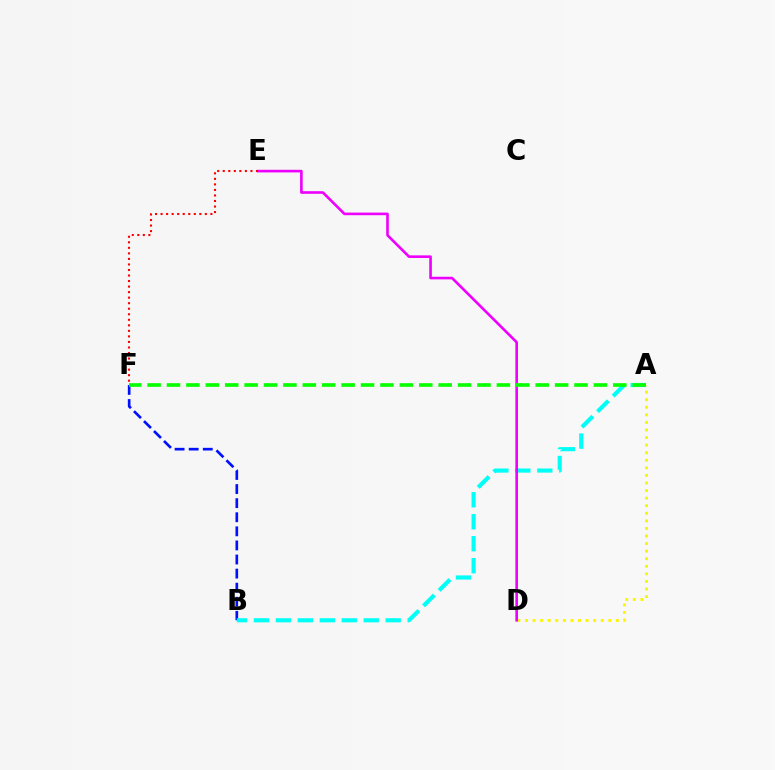{('A', 'D'): [{'color': '#fcf500', 'line_style': 'dotted', 'thickness': 2.06}], ('B', 'F'): [{'color': '#0010ff', 'line_style': 'dashed', 'thickness': 1.91}], ('A', 'B'): [{'color': '#00fff6', 'line_style': 'dashed', 'thickness': 2.98}], ('D', 'E'): [{'color': '#ee00ff', 'line_style': 'solid', 'thickness': 1.89}], ('A', 'F'): [{'color': '#08ff00', 'line_style': 'dashed', 'thickness': 2.64}], ('E', 'F'): [{'color': '#ff0000', 'line_style': 'dotted', 'thickness': 1.5}]}